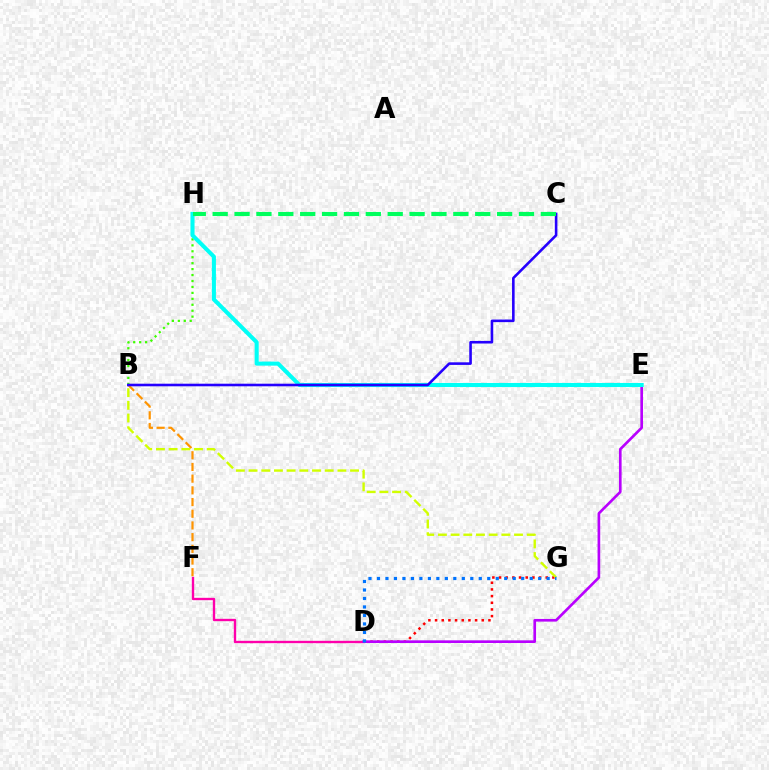{('B', 'H'): [{'color': '#3dff00', 'line_style': 'dotted', 'thickness': 1.61}], ('B', 'F'): [{'color': '#ff9400', 'line_style': 'dashed', 'thickness': 1.59}], ('D', 'F'): [{'color': '#ff00ac', 'line_style': 'solid', 'thickness': 1.7}], ('D', 'G'): [{'color': '#ff0000', 'line_style': 'dotted', 'thickness': 1.81}, {'color': '#0074ff', 'line_style': 'dotted', 'thickness': 2.31}], ('D', 'E'): [{'color': '#b900ff', 'line_style': 'solid', 'thickness': 1.91}], ('E', 'H'): [{'color': '#00fff6', 'line_style': 'solid', 'thickness': 2.93}], ('B', 'G'): [{'color': '#d1ff00', 'line_style': 'dashed', 'thickness': 1.72}], ('B', 'C'): [{'color': '#2500ff', 'line_style': 'solid', 'thickness': 1.87}], ('C', 'H'): [{'color': '#00ff5c', 'line_style': 'dashed', 'thickness': 2.97}]}